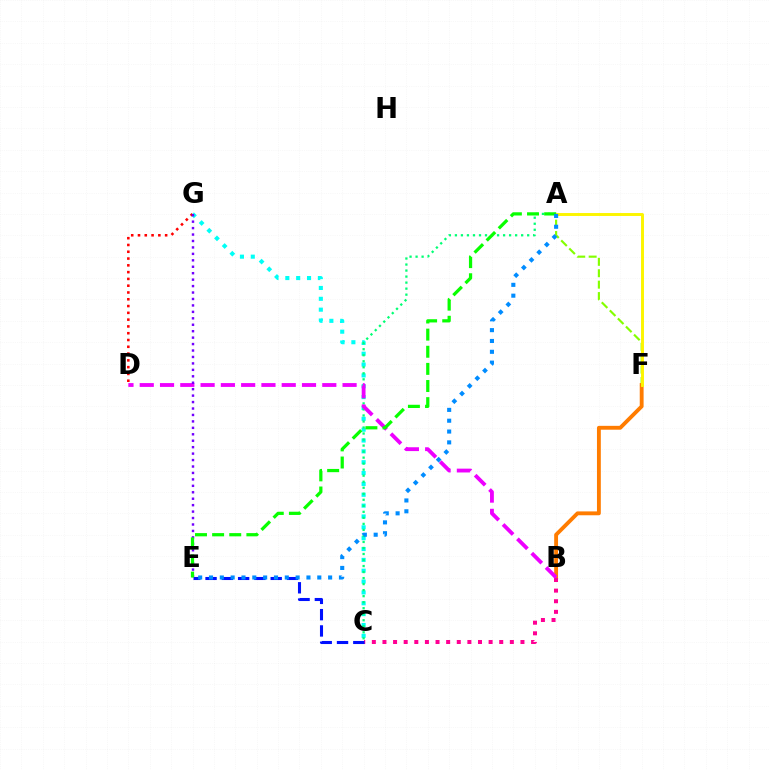{('A', 'F'): [{'color': '#84ff00', 'line_style': 'dashed', 'thickness': 1.55}, {'color': '#fcf500', 'line_style': 'solid', 'thickness': 2.11}], ('C', 'G'): [{'color': '#00fff6', 'line_style': 'dotted', 'thickness': 2.95}], ('B', 'F'): [{'color': '#ff7c00', 'line_style': 'solid', 'thickness': 2.78}], ('A', 'C'): [{'color': '#00ff74', 'line_style': 'dotted', 'thickness': 1.64}], ('B', 'C'): [{'color': '#ff0094', 'line_style': 'dotted', 'thickness': 2.88}], ('D', 'G'): [{'color': '#ff0000', 'line_style': 'dotted', 'thickness': 1.84}], ('B', 'D'): [{'color': '#ee00ff', 'line_style': 'dashed', 'thickness': 2.76}], ('E', 'G'): [{'color': '#7200ff', 'line_style': 'dotted', 'thickness': 1.75}], ('C', 'E'): [{'color': '#0010ff', 'line_style': 'dashed', 'thickness': 2.21}], ('A', 'E'): [{'color': '#08ff00', 'line_style': 'dashed', 'thickness': 2.33}, {'color': '#008cff', 'line_style': 'dotted', 'thickness': 2.94}]}